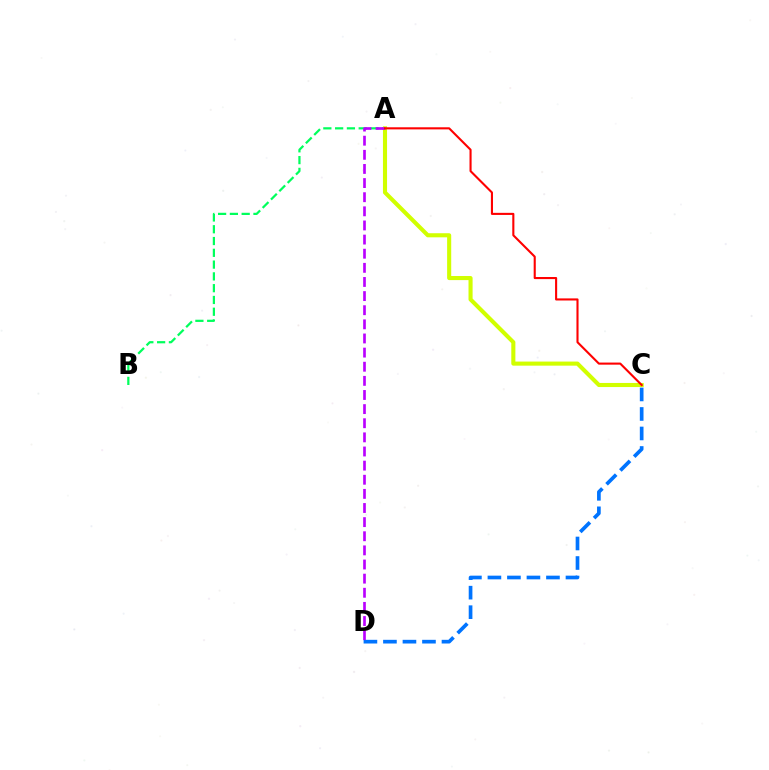{('C', 'D'): [{'color': '#0074ff', 'line_style': 'dashed', 'thickness': 2.65}], ('A', 'B'): [{'color': '#00ff5c', 'line_style': 'dashed', 'thickness': 1.6}], ('A', 'C'): [{'color': '#d1ff00', 'line_style': 'solid', 'thickness': 2.95}, {'color': '#ff0000', 'line_style': 'solid', 'thickness': 1.51}], ('A', 'D'): [{'color': '#b900ff', 'line_style': 'dashed', 'thickness': 1.92}]}